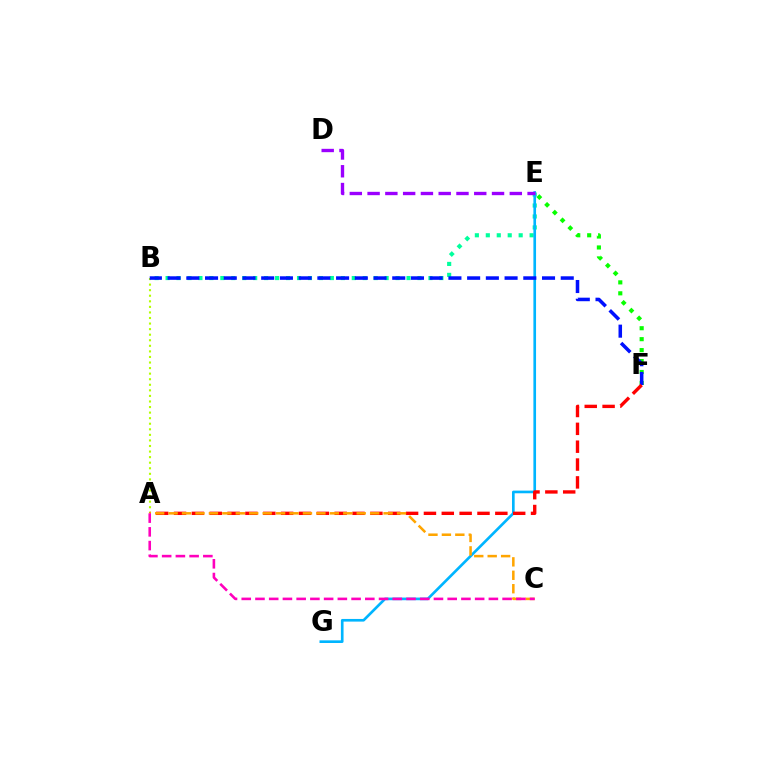{('A', 'B'): [{'color': '#b3ff00', 'line_style': 'dotted', 'thickness': 1.51}], ('B', 'E'): [{'color': '#00ff9d', 'line_style': 'dotted', 'thickness': 2.98}], ('E', 'F'): [{'color': '#08ff00', 'line_style': 'dotted', 'thickness': 2.97}], ('E', 'G'): [{'color': '#00b5ff', 'line_style': 'solid', 'thickness': 1.91}], ('D', 'E'): [{'color': '#9b00ff', 'line_style': 'dashed', 'thickness': 2.42}], ('B', 'F'): [{'color': '#0010ff', 'line_style': 'dashed', 'thickness': 2.54}], ('A', 'F'): [{'color': '#ff0000', 'line_style': 'dashed', 'thickness': 2.42}], ('A', 'C'): [{'color': '#ffa500', 'line_style': 'dashed', 'thickness': 1.83}, {'color': '#ff00bd', 'line_style': 'dashed', 'thickness': 1.87}]}